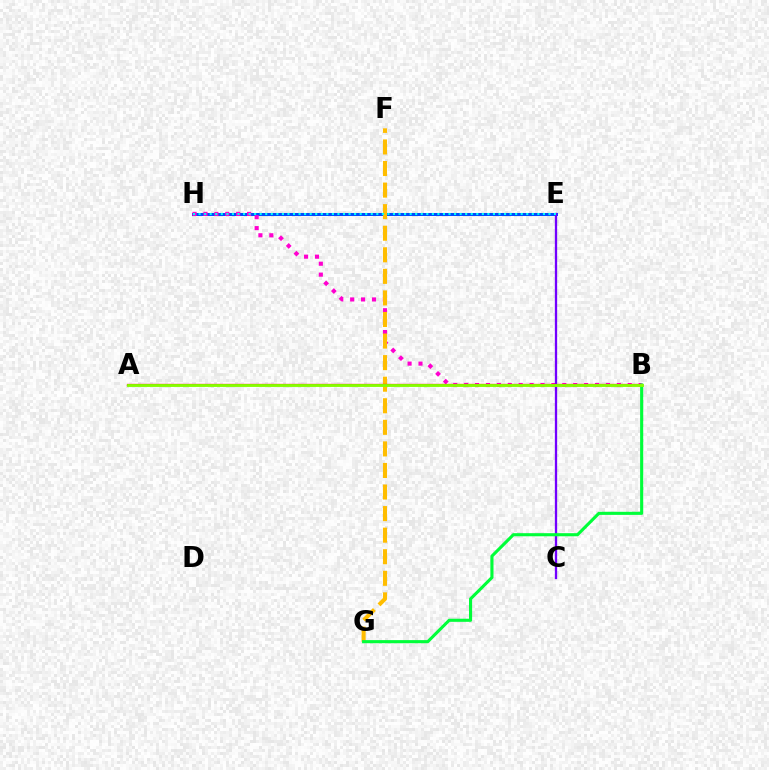{('E', 'H'): [{'color': '#004bff', 'line_style': 'solid', 'thickness': 2.17}, {'color': '#00fff6', 'line_style': 'dotted', 'thickness': 1.51}], ('B', 'H'): [{'color': '#ff00cf', 'line_style': 'dotted', 'thickness': 2.96}], ('F', 'G'): [{'color': '#ffbd00', 'line_style': 'dashed', 'thickness': 2.93}], ('C', 'E'): [{'color': '#7200ff', 'line_style': 'solid', 'thickness': 1.66}], ('A', 'B'): [{'color': '#ff0000', 'line_style': 'solid', 'thickness': 1.64}, {'color': '#84ff00', 'line_style': 'solid', 'thickness': 2.05}], ('B', 'G'): [{'color': '#00ff39', 'line_style': 'solid', 'thickness': 2.23}]}